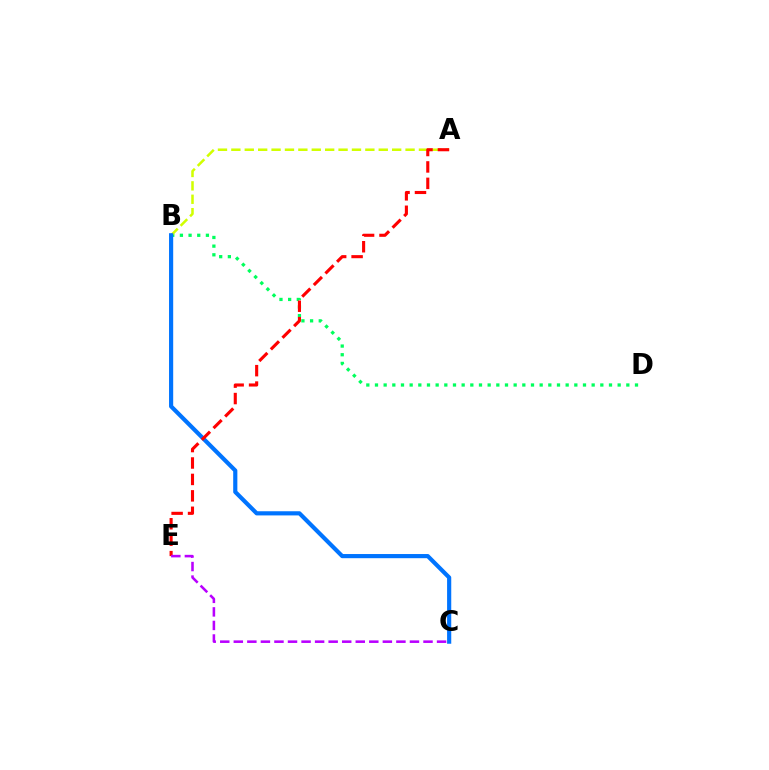{('B', 'D'): [{'color': '#00ff5c', 'line_style': 'dotted', 'thickness': 2.35}], ('A', 'B'): [{'color': '#d1ff00', 'line_style': 'dashed', 'thickness': 1.82}], ('B', 'C'): [{'color': '#0074ff', 'line_style': 'solid', 'thickness': 2.99}], ('A', 'E'): [{'color': '#ff0000', 'line_style': 'dashed', 'thickness': 2.23}], ('C', 'E'): [{'color': '#b900ff', 'line_style': 'dashed', 'thickness': 1.84}]}